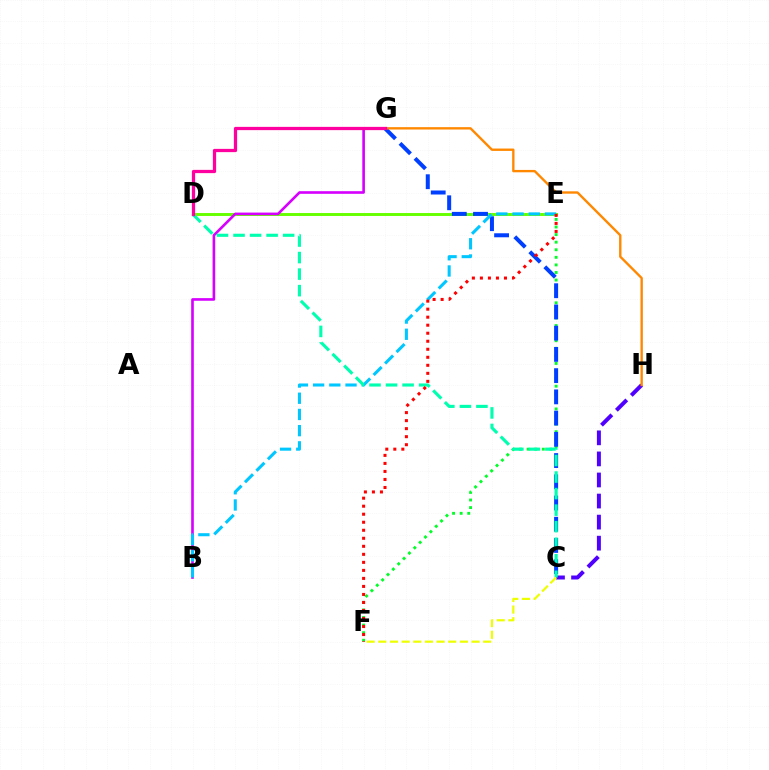{('D', 'E'): [{'color': '#66ff00', 'line_style': 'solid', 'thickness': 2.11}], ('C', 'H'): [{'color': '#4f00ff', 'line_style': 'dashed', 'thickness': 2.86}], ('E', 'F'): [{'color': '#00ff27', 'line_style': 'dotted', 'thickness': 2.06}, {'color': '#ff0000', 'line_style': 'dotted', 'thickness': 2.18}], ('B', 'G'): [{'color': '#d600ff', 'line_style': 'solid', 'thickness': 1.89}], ('C', 'G'): [{'color': '#003fff', 'line_style': 'dashed', 'thickness': 2.88}], ('G', 'H'): [{'color': '#ff8800', 'line_style': 'solid', 'thickness': 1.7}], ('B', 'E'): [{'color': '#00c7ff', 'line_style': 'dashed', 'thickness': 2.2}], ('C', 'D'): [{'color': '#00ffaf', 'line_style': 'dashed', 'thickness': 2.25}], ('C', 'F'): [{'color': '#eeff00', 'line_style': 'dashed', 'thickness': 1.58}], ('D', 'G'): [{'color': '#ff00a0', 'line_style': 'solid', 'thickness': 2.35}]}